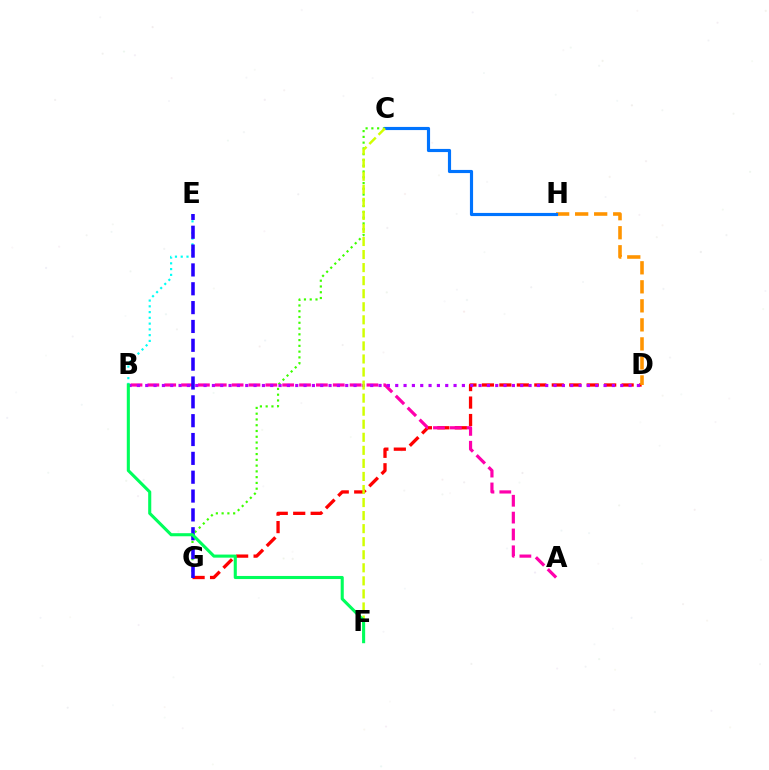{('D', 'G'): [{'color': '#ff0000', 'line_style': 'dashed', 'thickness': 2.37}], ('B', 'E'): [{'color': '#00fff6', 'line_style': 'dotted', 'thickness': 1.57}], ('A', 'B'): [{'color': '#ff00ac', 'line_style': 'dashed', 'thickness': 2.29}], ('D', 'H'): [{'color': '#ff9400', 'line_style': 'dashed', 'thickness': 2.58}], ('C', 'G'): [{'color': '#3dff00', 'line_style': 'dotted', 'thickness': 1.57}], ('C', 'H'): [{'color': '#0074ff', 'line_style': 'solid', 'thickness': 2.27}], ('E', 'G'): [{'color': '#2500ff', 'line_style': 'dashed', 'thickness': 2.56}], ('B', 'D'): [{'color': '#b900ff', 'line_style': 'dotted', 'thickness': 2.26}], ('C', 'F'): [{'color': '#d1ff00', 'line_style': 'dashed', 'thickness': 1.77}], ('B', 'F'): [{'color': '#00ff5c', 'line_style': 'solid', 'thickness': 2.22}]}